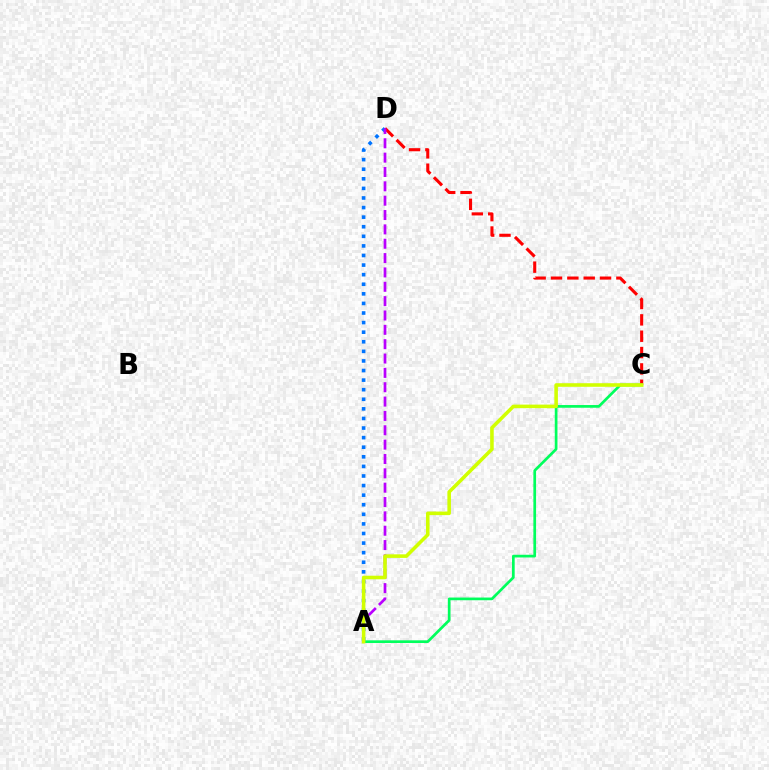{('C', 'D'): [{'color': '#ff0000', 'line_style': 'dashed', 'thickness': 2.22}], ('A', 'D'): [{'color': '#0074ff', 'line_style': 'dotted', 'thickness': 2.6}, {'color': '#b900ff', 'line_style': 'dashed', 'thickness': 1.95}], ('A', 'C'): [{'color': '#00ff5c', 'line_style': 'solid', 'thickness': 1.94}, {'color': '#d1ff00', 'line_style': 'solid', 'thickness': 2.57}]}